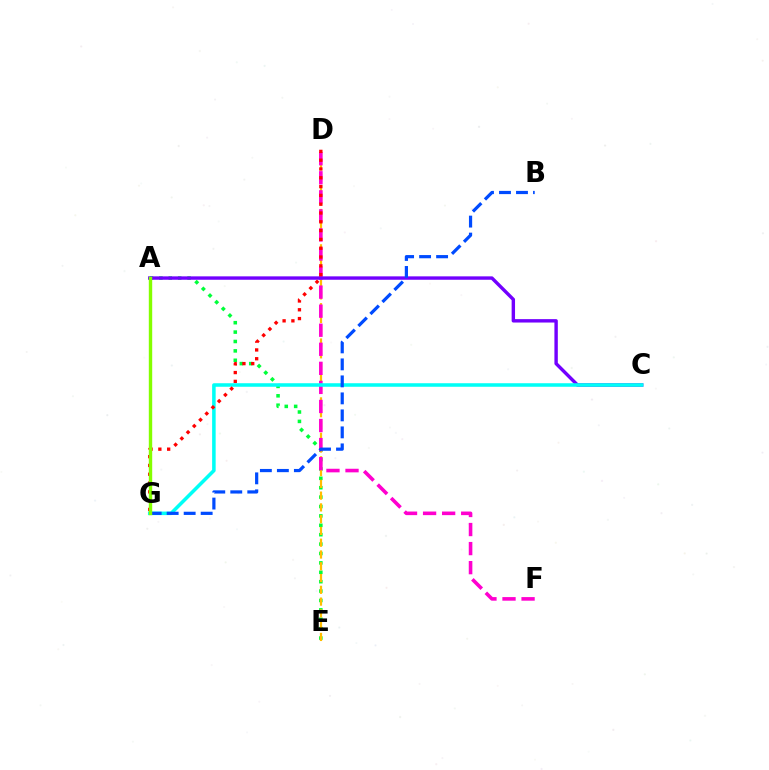{('A', 'E'): [{'color': '#00ff39', 'line_style': 'dotted', 'thickness': 2.55}], ('D', 'E'): [{'color': '#ffbd00', 'line_style': 'dashed', 'thickness': 1.6}], ('D', 'F'): [{'color': '#ff00cf', 'line_style': 'dashed', 'thickness': 2.59}], ('A', 'C'): [{'color': '#7200ff', 'line_style': 'solid', 'thickness': 2.45}], ('C', 'G'): [{'color': '#00fff6', 'line_style': 'solid', 'thickness': 2.55}], ('B', 'G'): [{'color': '#004bff', 'line_style': 'dashed', 'thickness': 2.31}], ('D', 'G'): [{'color': '#ff0000', 'line_style': 'dotted', 'thickness': 2.39}], ('A', 'G'): [{'color': '#84ff00', 'line_style': 'solid', 'thickness': 2.44}]}